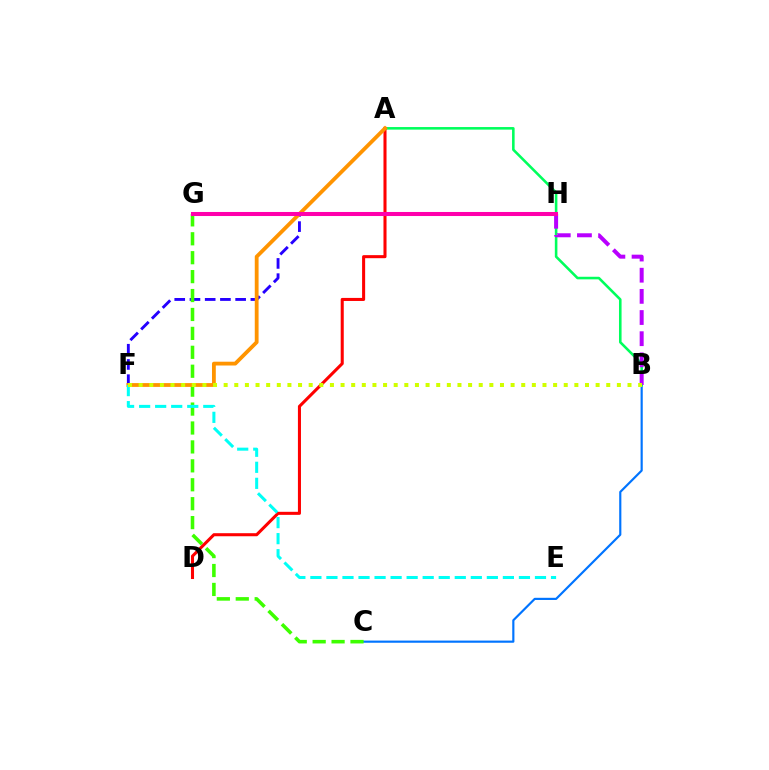{('F', 'H'): [{'color': '#2500ff', 'line_style': 'dashed', 'thickness': 2.07}], ('B', 'C'): [{'color': '#0074ff', 'line_style': 'solid', 'thickness': 1.56}], ('A', 'B'): [{'color': '#00ff5c', 'line_style': 'solid', 'thickness': 1.85}], ('C', 'G'): [{'color': '#3dff00', 'line_style': 'dashed', 'thickness': 2.57}], ('B', 'H'): [{'color': '#b900ff', 'line_style': 'dashed', 'thickness': 2.87}], ('A', 'D'): [{'color': '#ff0000', 'line_style': 'solid', 'thickness': 2.2}], ('A', 'F'): [{'color': '#ff9400', 'line_style': 'solid', 'thickness': 2.74}], ('E', 'F'): [{'color': '#00fff6', 'line_style': 'dashed', 'thickness': 2.18}], ('G', 'H'): [{'color': '#ff00ac', 'line_style': 'solid', 'thickness': 2.92}], ('B', 'F'): [{'color': '#d1ff00', 'line_style': 'dotted', 'thickness': 2.89}]}